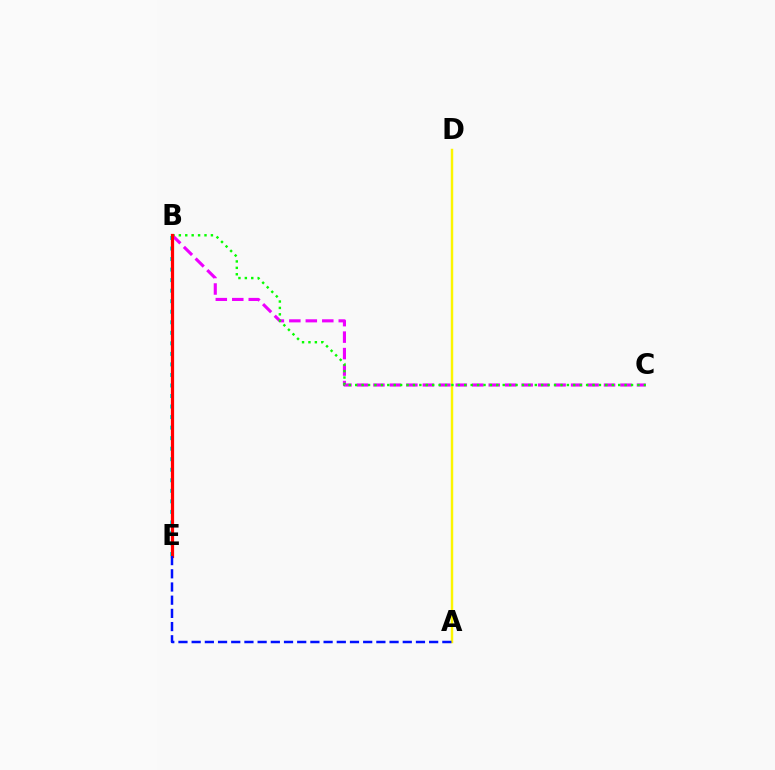{('A', 'D'): [{'color': '#fcf500', 'line_style': 'solid', 'thickness': 1.77}], ('B', 'C'): [{'color': '#ee00ff', 'line_style': 'dashed', 'thickness': 2.24}, {'color': '#08ff00', 'line_style': 'dotted', 'thickness': 1.74}], ('B', 'E'): [{'color': '#00fff6', 'line_style': 'dotted', 'thickness': 2.86}, {'color': '#ff0000', 'line_style': 'solid', 'thickness': 2.32}], ('A', 'E'): [{'color': '#0010ff', 'line_style': 'dashed', 'thickness': 1.79}]}